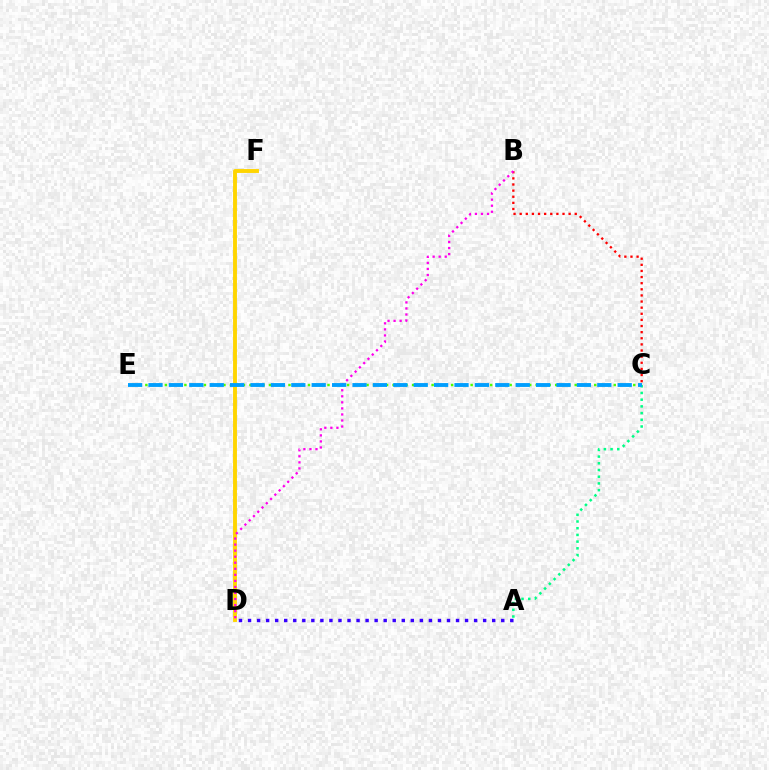{('B', 'C'): [{'color': '#ff0000', 'line_style': 'dotted', 'thickness': 1.66}], ('D', 'F'): [{'color': '#ffd500', 'line_style': 'solid', 'thickness': 2.8}], ('C', 'E'): [{'color': '#4fff00', 'line_style': 'dotted', 'thickness': 1.77}, {'color': '#009eff', 'line_style': 'dashed', 'thickness': 2.77}], ('B', 'D'): [{'color': '#ff00ed', 'line_style': 'dotted', 'thickness': 1.64}], ('A', 'C'): [{'color': '#00ff86', 'line_style': 'dotted', 'thickness': 1.82}], ('A', 'D'): [{'color': '#3700ff', 'line_style': 'dotted', 'thickness': 2.46}]}